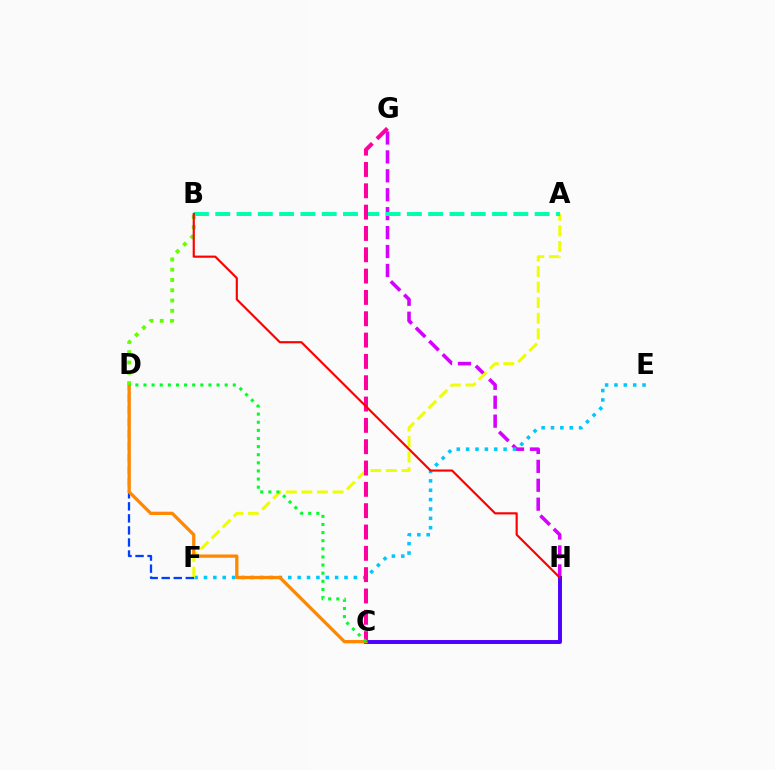{('G', 'H'): [{'color': '#d600ff', 'line_style': 'dashed', 'thickness': 2.57}], ('E', 'F'): [{'color': '#00c7ff', 'line_style': 'dotted', 'thickness': 2.55}], ('A', 'F'): [{'color': '#eeff00', 'line_style': 'dashed', 'thickness': 2.11}], ('C', 'H'): [{'color': '#4f00ff', 'line_style': 'solid', 'thickness': 2.83}], ('D', 'F'): [{'color': '#003fff', 'line_style': 'dashed', 'thickness': 1.64}], ('C', 'D'): [{'color': '#ff8800', 'line_style': 'solid', 'thickness': 2.36}, {'color': '#00ff27', 'line_style': 'dotted', 'thickness': 2.21}], ('A', 'B'): [{'color': '#00ffaf', 'line_style': 'dashed', 'thickness': 2.89}], ('C', 'G'): [{'color': '#ff00a0', 'line_style': 'dashed', 'thickness': 2.9}], ('B', 'D'): [{'color': '#66ff00', 'line_style': 'dotted', 'thickness': 2.79}], ('B', 'H'): [{'color': '#ff0000', 'line_style': 'solid', 'thickness': 1.56}]}